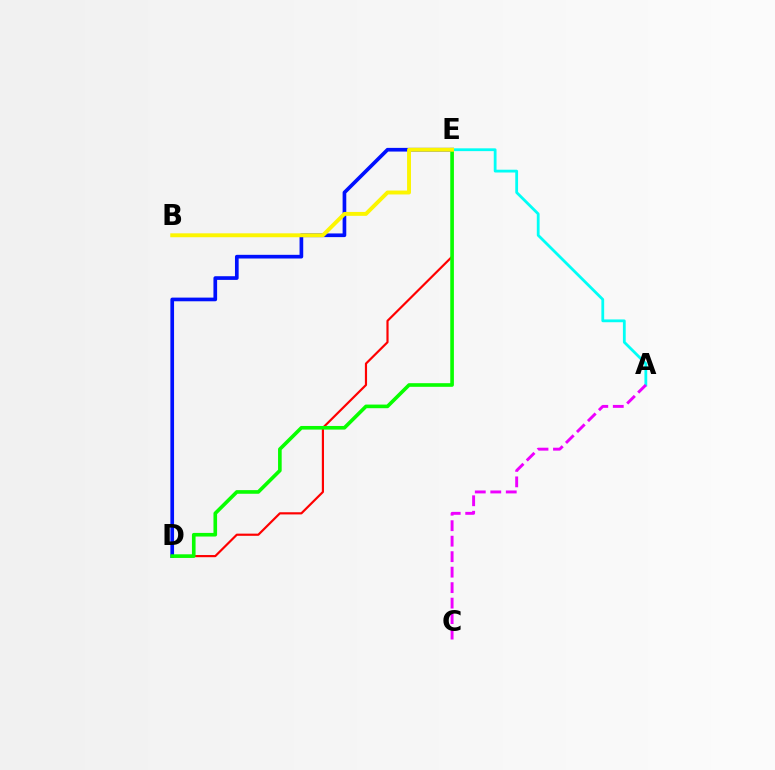{('A', 'E'): [{'color': '#00fff6', 'line_style': 'solid', 'thickness': 2.01}], ('D', 'E'): [{'color': '#0010ff', 'line_style': 'solid', 'thickness': 2.65}, {'color': '#ff0000', 'line_style': 'solid', 'thickness': 1.57}, {'color': '#08ff00', 'line_style': 'solid', 'thickness': 2.61}], ('B', 'E'): [{'color': '#fcf500', 'line_style': 'solid', 'thickness': 2.82}], ('A', 'C'): [{'color': '#ee00ff', 'line_style': 'dashed', 'thickness': 2.1}]}